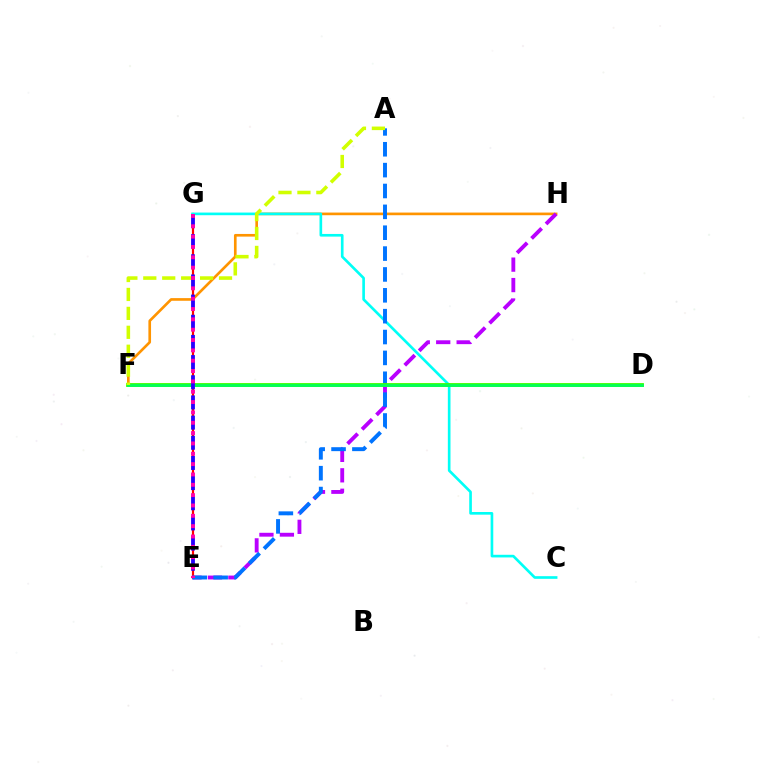{('E', 'G'): [{'color': '#ff0000', 'line_style': 'solid', 'thickness': 1.58}, {'color': '#2500ff', 'line_style': 'dashed', 'thickness': 2.74}, {'color': '#ff00ac', 'line_style': 'dotted', 'thickness': 2.81}], ('F', 'H'): [{'color': '#ff9400', 'line_style': 'solid', 'thickness': 1.91}], ('C', 'G'): [{'color': '#00fff6', 'line_style': 'solid', 'thickness': 1.91}], ('E', 'H'): [{'color': '#b900ff', 'line_style': 'dashed', 'thickness': 2.78}], ('A', 'E'): [{'color': '#0074ff', 'line_style': 'dashed', 'thickness': 2.83}], ('D', 'F'): [{'color': '#3dff00', 'line_style': 'solid', 'thickness': 2.76}, {'color': '#00ff5c', 'line_style': 'solid', 'thickness': 1.94}], ('A', 'F'): [{'color': '#d1ff00', 'line_style': 'dashed', 'thickness': 2.57}]}